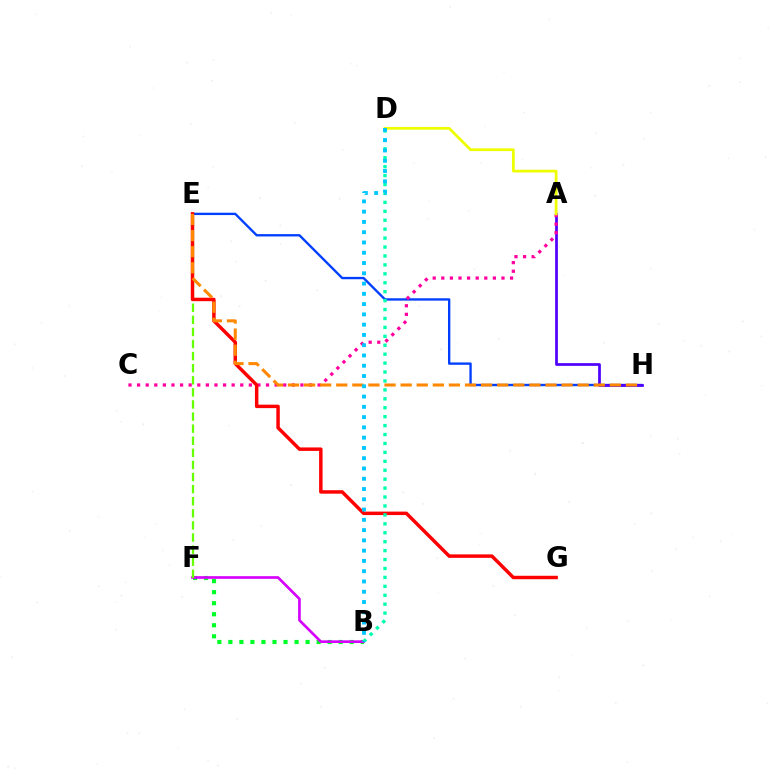{('B', 'F'): [{'color': '#00ff27', 'line_style': 'dotted', 'thickness': 3.0}, {'color': '#d600ff', 'line_style': 'solid', 'thickness': 1.91}], ('E', 'H'): [{'color': '#003fff', 'line_style': 'solid', 'thickness': 1.69}, {'color': '#ff8800', 'line_style': 'dashed', 'thickness': 2.19}], ('E', 'F'): [{'color': '#66ff00', 'line_style': 'dashed', 'thickness': 1.64}], ('A', 'H'): [{'color': '#4f00ff', 'line_style': 'solid', 'thickness': 1.97}], ('A', 'C'): [{'color': '#ff00a0', 'line_style': 'dotted', 'thickness': 2.34}], ('A', 'D'): [{'color': '#eeff00', 'line_style': 'solid', 'thickness': 1.99}], ('E', 'G'): [{'color': '#ff0000', 'line_style': 'solid', 'thickness': 2.49}], ('B', 'D'): [{'color': '#00ffaf', 'line_style': 'dotted', 'thickness': 2.43}, {'color': '#00c7ff', 'line_style': 'dotted', 'thickness': 2.79}]}